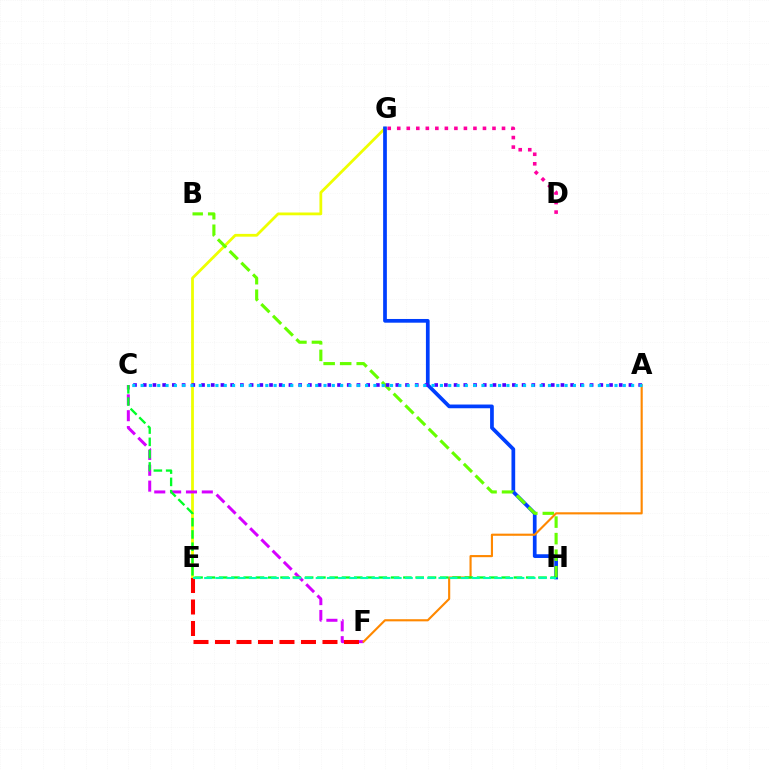{('E', 'G'): [{'color': '#eeff00', 'line_style': 'solid', 'thickness': 2.0}], ('G', 'H'): [{'color': '#003fff', 'line_style': 'solid', 'thickness': 2.68}], ('B', 'H'): [{'color': '#66ff00', 'line_style': 'dashed', 'thickness': 2.25}], ('D', 'G'): [{'color': '#ff00a0', 'line_style': 'dotted', 'thickness': 2.59}], ('A', 'C'): [{'color': '#4f00ff', 'line_style': 'dotted', 'thickness': 2.64}, {'color': '#00c7ff', 'line_style': 'dotted', 'thickness': 2.26}], ('C', 'F'): [{'color': '#d600ff', 'line_style': 'dashed', 'thickness': 2.15}], ('A', 'F'): [{'color': '#ff8800', 'line_style': 'solid', 'thickness': 1.54}], ('E', 'F'): [{'color': '#ff0000', 'line_style': 'dashed', 'thickness': 2.92}], ('C', 'H'): [{'color': '#00ff27', 'line_style': 'dashed', 'thickness': 1.67}], ('E', 'H'): [{'color': '#00ffaf', 'line_style': 'dashed', 'thickness': 1.52}]}